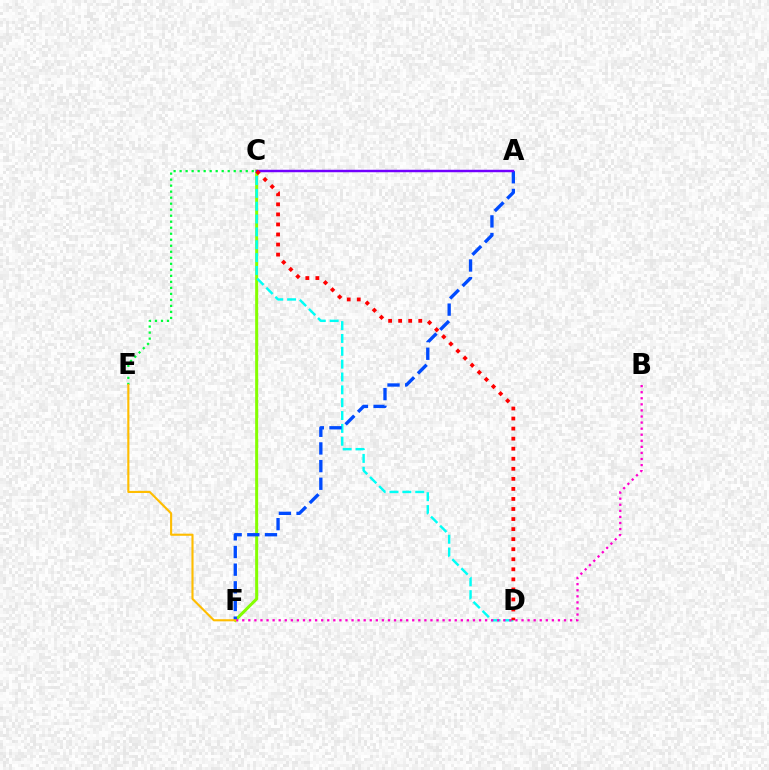{('C', 'F'): [{'color': '#84ff00', 'line_style': 'solid', 'thickness': 2.17}], ('C', 'D'): [{'color': '#00fff6', 'line_style': 'dashed', 'thickness': 1.75}, {'color': '#ff0000', 'line_style': 'dotted', 'thickness': 2.73}], ('A', 'F'): [{'color': '#004bff', 'line_style': 'dashed', 'thickness': 2.4}], ('A', 'C'): [{'color': '#7200ff', 'line_style': 'solid', 'thickness': 1.77}], ('B', 'F'): [{'color': '#ff00cf', 'line_style': 'dotted', 'thickness': 1.65}], ('C', 'E'): [{'color': '#00ff39', 'line_style': 'dotted', 'thickness': 1.63}], ('E', 'F'): [{'color': '#ffbd00', 'line_style': 'solid', 'thickness': 1.53}]}